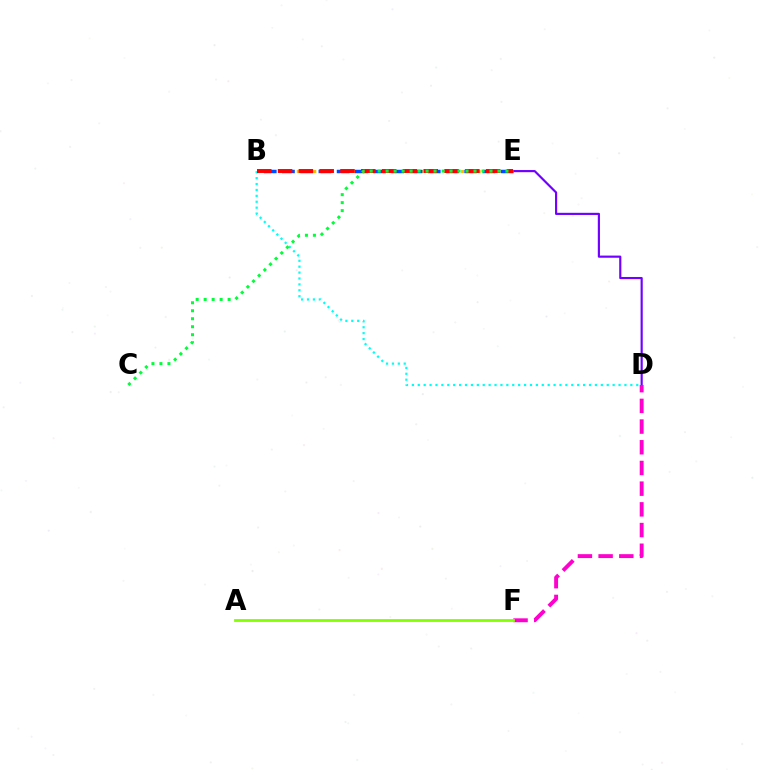{('D', 'E'): [{'color': '#7200ff', 'line_style': 'solid', 'thickness': 1.55}], ('D', 'F'): [{'color': '#ff00cf', 'line_style': 'dashed', 'thickness': 2.81}], ('B', 'D'): [{'color': '#00fff6', 'line_style': 'dotted', 'thickness': 1.6}], ('B', 'E'): [{'color': '#ffbd00', 'line_style': 'dotted', 'thickness': 2.23}, {'color': '#004bff', 'line_style': 'dashed', 'thickness': 2.48}, {'color': '#ff0000', 'line_style': 'dashed', 'thickness': 2.83}], ('C', 'E'): [{'color': '#00ff39', 'line_style': 'dotted', 'thickness': 2.17}], ('A', 'F'): [{'color': '#84ff00', 'line_style': 'solid', 'thickness': 2.0}]}